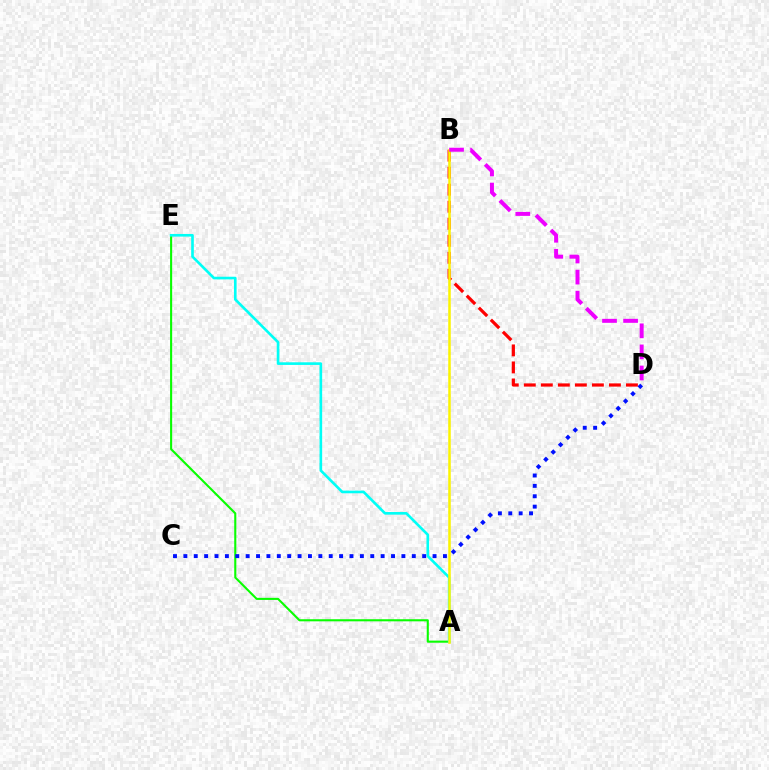{('B', 'D'): [{'color': '#ff0000', 'line_style': 'dashed', 'thickness': 2.31}, {'color': '#ee00ff', 'line_style': 'dashed', 'thickness': 2.86}], ('A', 'E'): [{'color': '#08ff00', 'line_style': 'solid', 'thickness': 1.51}, {'color': '#00fff6', 'line_style': 'solid', 'thickness': 1.9}], ('A', 'B'): [{'color': '#fcf500', 'line_style': 'solid', 'thickness': 1.81}], ('C', 'D'): [{'color': '#0010ff', 'line_style': 'dotted', 'thickness': 2.82}]}